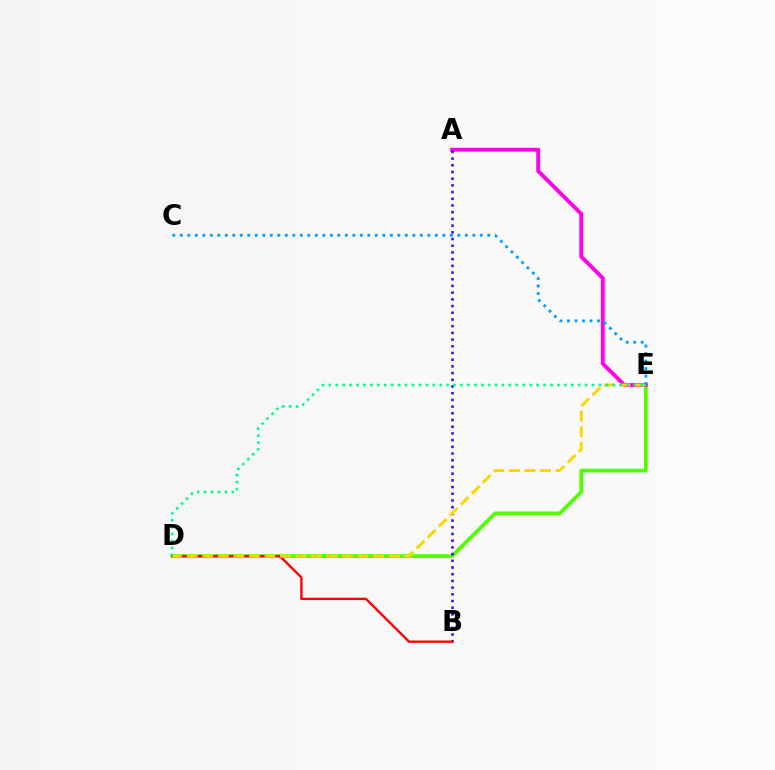{('D', 'E'): [{'color': '#4fff00', 'line_style': 'solid', 'thickness': 2.68}, {'color': '#ffd500', 'line_style': 'dashed', 'thickness': 2.11}, {'color': '#00ff86', 'line_style': 'dotted', 'thickness': 1.88}], ('A', 'E'): [{'color': '#ff00ed', 'line_style': 'solid', 'thickness': 2.77}], ('A', 'B'): [{'color': '#3700ff', 'line_style': 'dotted', 'thickness': 1.82}], ('B', 'D'): [{'color': '#ff0000', 'line_style': 'solid', 'thickness': 1.68}], ('C', 'E'): [{'color': '#009eff', 'line_style': 'dotted', 'thickness': 2.04}]}